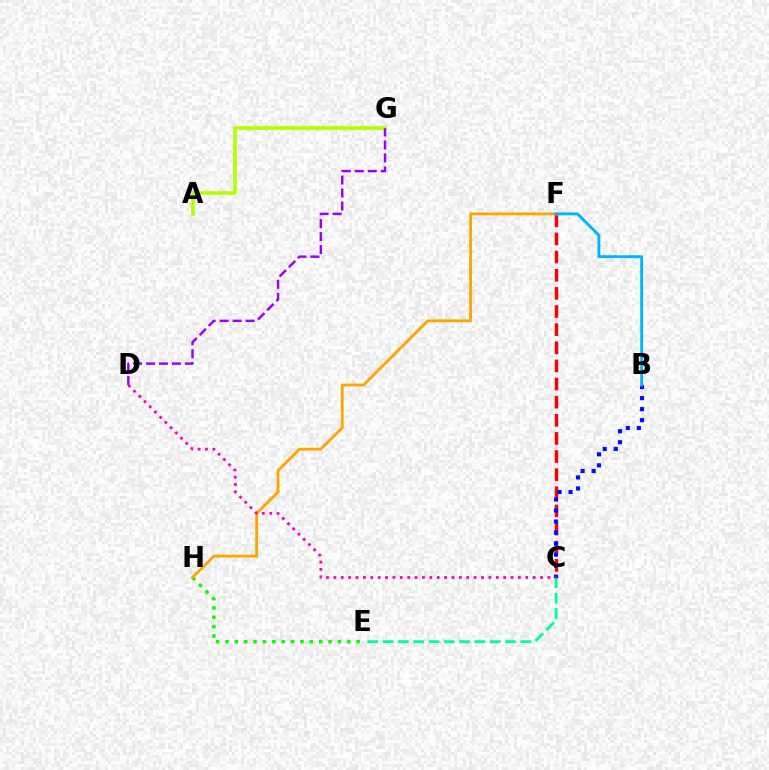{('C', 'F'): [{'color': '#ff0000', 'line_style': 'dashed', 'thickness': 2.46}], ('E', 'H'): [{'color': '#08ff00', 'line_style': 'dotted', 'thickness': 2.55}], ('A', 'G'): [{'color': '#b3ff00', 'line_style': 'solid', 'thickness': 2.6}], ('F', 'H'): [{'color': '#ffa500', 'line_style': 'solid', 'thickness': 2.05}], ('C', 'E'): [{'color': '#00ff9d', 'line_style': 'dashed', 'thickness': 2.08}], ('B', 'C'): [{'color': '#0010ff', 'line_style': 'dotted', 'thickness': 2.99}], ('D', 'G'): [{'color': '#9b00ff', 'line_style': 'dashed', 'thickness': 1.76}], ('B', 'F'): [{'color': '#00b5ff', 'line_style': 'solid', 'thickness': 2.06}], ('C', 'D'): [{'color': '#ff00bd', 'line_style': 'dotted', 'thickness': 2.01}]}